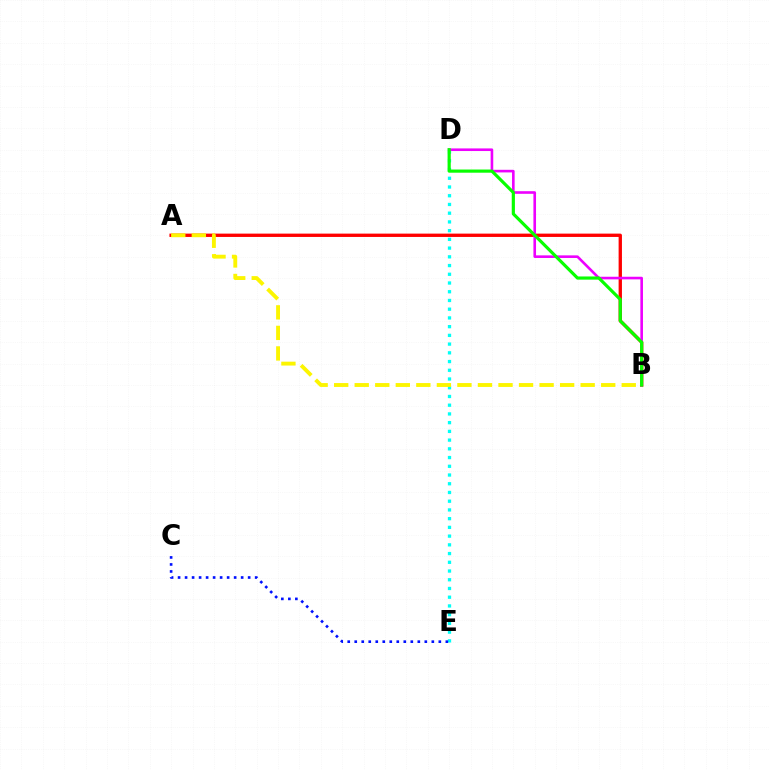{('D', 'E'): [{'color': '#00fff6', 'line_style': 'dotted', 'thickness': 2.37}], ('A', 'B'): [{'color': '#ff0000', 'line_style': 'solid', 'thickness': 2.4}, {'color': '#fcf500', 'line_style': 'dashed', 'thickness': 2.79}], ('C', 'E'): [{'color': '#0010ff', 'line_style': 'dotted', 'thickness': 1.9}], ('B', 'D'): [{'color': '#ee00ff', 'line_style': 'solid', 'thickness': 1.88}, {'color': '#08ff00', 'line_style': 'solid', 'thickness': 2.29}]}